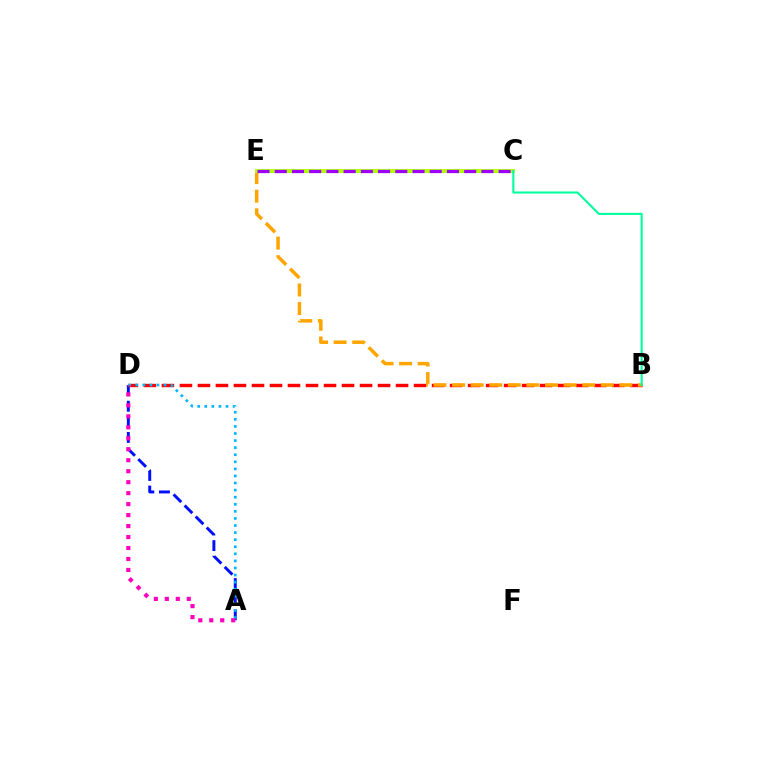{('C', 'E'): [{'color': '#08ff00', 'line_style': 'dashed', 'thickness': 1.99}, {'color': '#b3ff00', 'line_style': 'solid', 'thickness': 2.76}, {'color': '#9b00ff', 'line_style': 'dashed', 'thickness': 2.34}], ('A', 'D'): [{'color': '#0010ff', 'line_style': 'dashed', 'thickness': 2.12}, {'color': '#00b5ff', 'line_style': 'dotted', 'thickness': 1.92}, {'color': '#ff00bd', 'line_style': 'dotted', 'thickness': 2.98}], ('B', 'D'): [{'color': '#ff0000', 'line_style': 'dashed', 'thickness': 2.45}], ('B', 'E'): [{'color': '#ffa500', 'line_style': 'dashed', 'thickness': 2.52}], ('B', 'C'): [{'color': '#00ff9d', 'line_style': 'solid', 'thickness': 1.51}]}